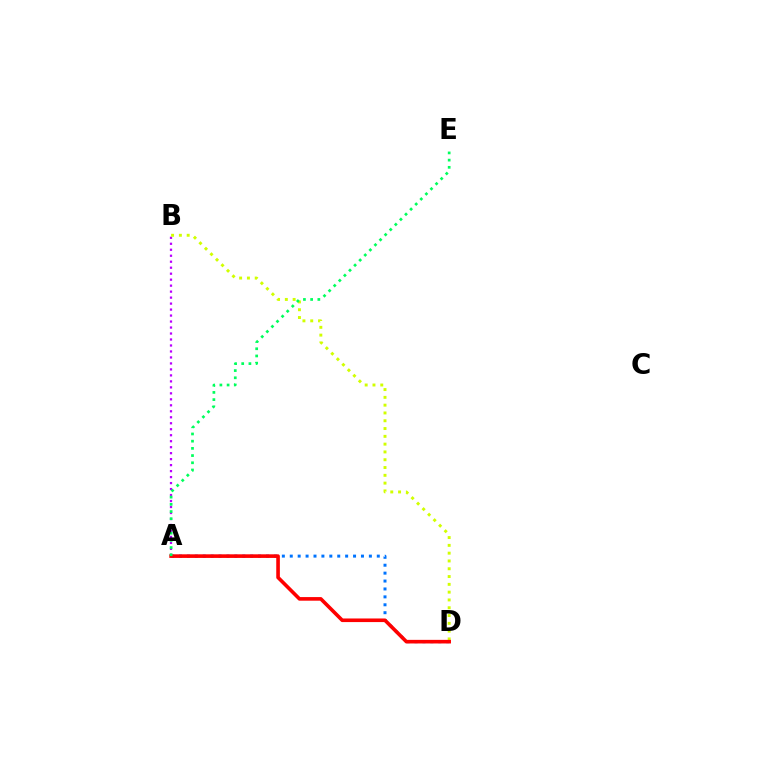{('A', 'B'): [{'color': '#b900ff', 'line_style': 'dotted', 'thickness': 1.63}], ('A', 'D'): [{'color': '#0074ff', 'line_style': 'dotted', 'thickness': 2.15}, {'color': '#ff0000', 'line_style': 'solid', 'thickness': 2.6}], ('B', 'D'): [{'color': '#d1ff00', 'line_style': 'dotted', 'thickness': 2.12}], ('A', 'E'): [{'color': '#00ff5c', 'line_style': 'dotted', 'thickness': 1.96}]}